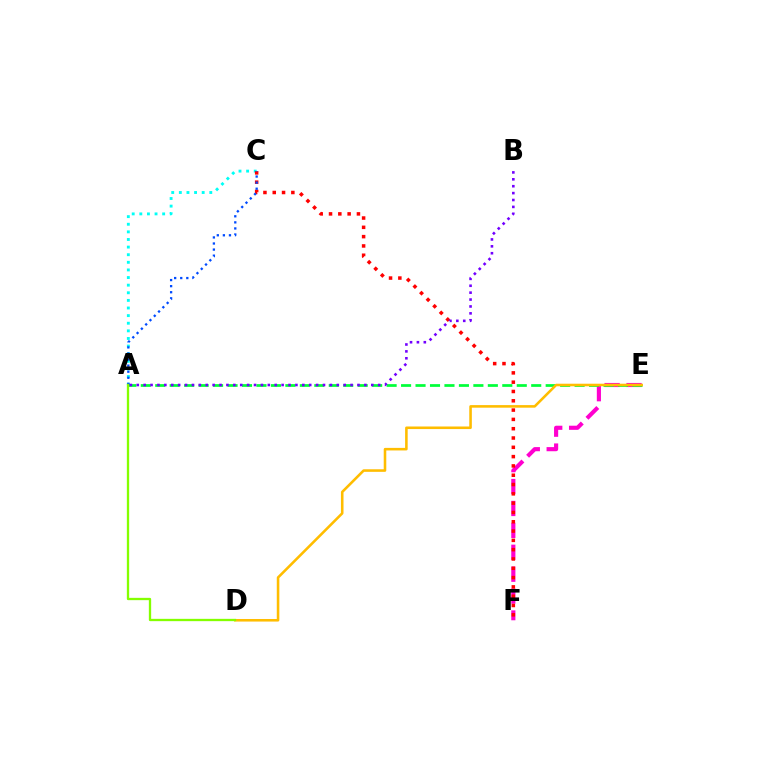{('A', 'C'): [{'color': '#00fff6', 'line_style': 'dotted', 'thickness': 2.07}, {'color': '#004bff', 'line_style': 'dotted', 'thickness': 1.65}], ('E', 'F'): [{'color': '#ff00cf', 'line_style': 'dashed', 'thickness': 2.98}], ('A', 'E'): [{'color': '#00ff39', 'line_style': 'dashed', 'thickness': 1.96}], ('C', 'F'): [{'color': '#ff0000', 'line_style': 'dotted', 'thickness': 2.53}], ('D', 'E'): [{'color': '#ffbd00', 'line_style': 'solid', 'thickness': 1.85}], ('A', 'D'): [{'color': '#84ff00', 'line_style': 'solid', 'thickness': 1.67}], ('A', 'B'): [{'color': '#7200ff', 'line_style': 'dotted', 'thickness': 1.87}]}